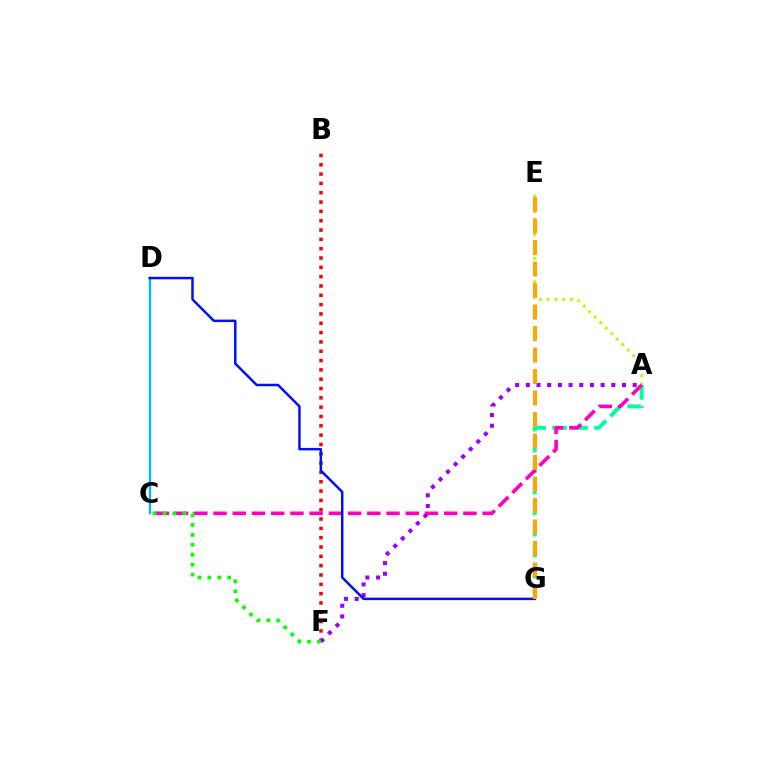{('A', 'E'): [{'color': '#b3ff00', 'line_style': 'dotted', 'thickness': 2.12}], ('A', 'G'): [{'color': '#00ff9d', 'line_style': 'dashed', 'thickness': 2.85}], ('C', 'D'): [{'color': '#00b5ff', 'line_style': 'solid', 'thickness': 1.67}], ('A', 'C'): [{'color': '#ff00bd', 'line_style': 'dashed', 'thickness': 2.61}], ('B', 'F'): [{'color': '#ff0000', 'line_style': 'dotted', 'thickness': 2.53}], ('A', 'F'): [{'color': '#9b00ff', 'line_style': 'dotted', 'thickness': 2.9}], ('D', 'G'): [{'color': '#0010ff', 'line_style': 'solid', 'thickness': 1.79}], ('E', 'G'): [{'color': '#ffa500', 'line_style': 'dashed', 'thickness': 2.92}], ('C', 'F'): [{'color': '#08ff00', 'line_style': 'dotted', 'thickness': 2.69}]}